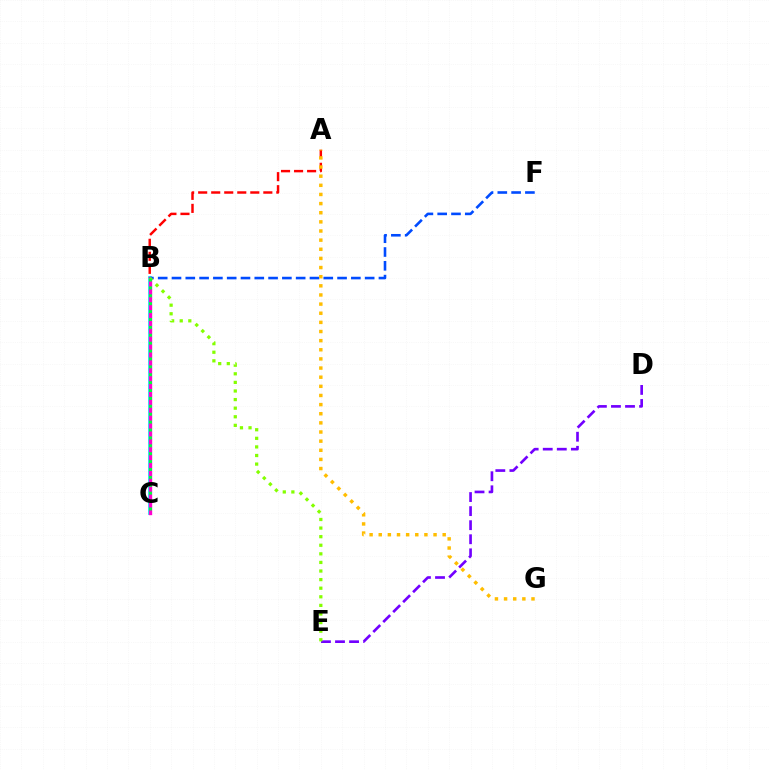{('D', 'E'): [{'color': '#7200ff', 'line_style': 'dashed', 'thickness': 1.91}], ('B', 'C'): [{'color': '#00fff6', 'line_style': 'solid', 'thickness': 2.72}, {'color': '#ff00cf', 'line_style': 'solid', 'thickness': 2.42}, {'color': '#00ff39', 'line_style': 'dotted', 'thickness': 2.15}], ('A', 'B'): [{'color': '#ff0000', 'line_style': 'dashed', 'thickness': 1.77}], ('B', 'F'): [{'color': '#004bff', 'line_style': 'dashed', 'thickness': 1.87}], ('A', 'G'): [{'color': '#ffbd00', 'line_style': 'dotted', 'thickness': 2.48}], ('B', 'E'): [{'color': '#84ff00', 'line_style': 'dotted', 'thickness': 2.33}]}